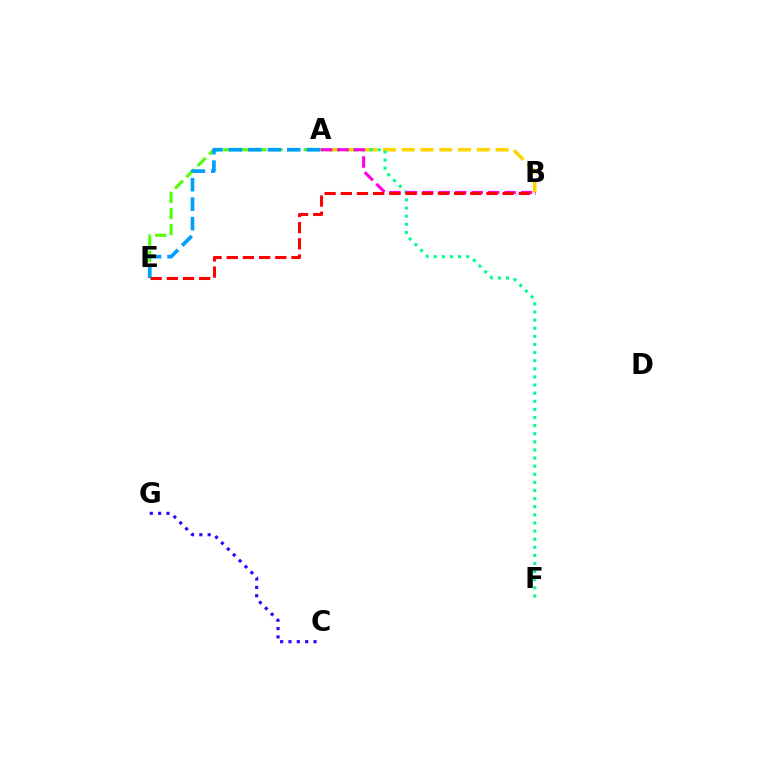{('A', 'B'): [{'color': '#ffd500', 'line_style': 'dashed', 'thickness': 2.55}, {'color': '#ff00ed', 'line_style': 'dashed', 'thickness': 2.23}], ('C', 'G'): [{'color': '#3700ff', 'line_style': 'dotted', 'thickness': 2.27}], ('A', 'F'): [{'color': '#00ff86', 'line_style': 'dotted', 'thickness': 2.2}], ('A', 'E'): [{'color': '#4fff00', 'line_style': 'dashed', 'thickness': 2.18}, {'color': '#009eff', 'line_style': 'dashed', 'thickness': 2.64}], ('B', 'E'): [{'color': '#ff0000', 'line_style': 'dashed', 'thickness': 2.2}]}